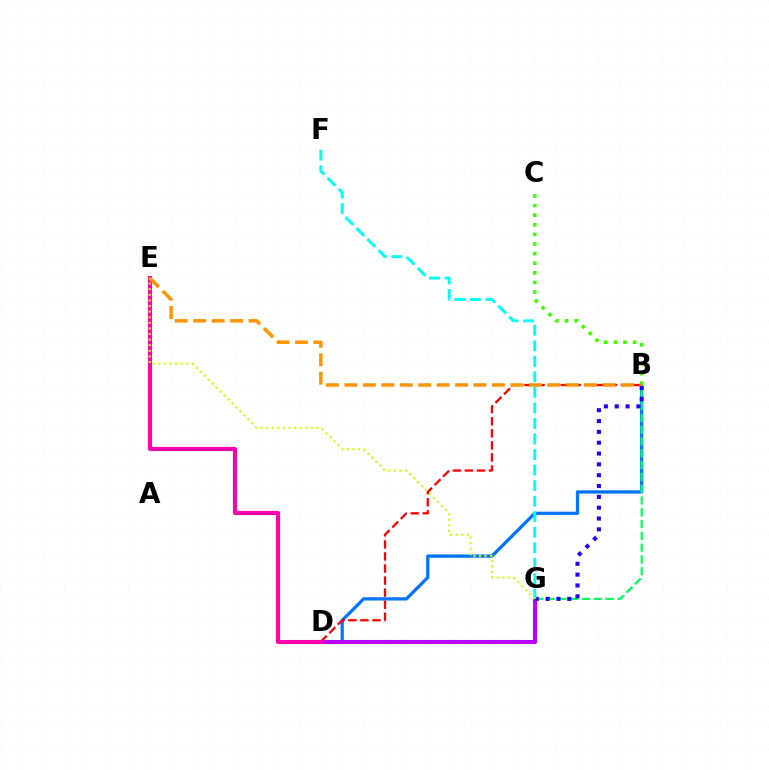{('B', 'D'): [{'color': '#0074ff', 'line_style': 'solid', 'thickness': 2.34}, {'color': '#ff0000', 'line_style': 'dashed', 'thickness': 1.64}], ('B', 'G'): [{'color': '#00ff5c', 'line_style': 'dashed', 'thickness': 1.6}, {'color': '#2500ff', 'line_style': 'dotted', 'thickness': 2.94}], ('B', 'C'): [{'color': '#3dff00', 'line_style': 'dotted', 'thickness': 2.61}], ('D', 'G'): [{'color': '#b900ff', 'line_style': 'solid', 'thickness': 2.94}], ('D', 'E'): [{'color': '#ff00ac', 'line_style': 'solid', 'thickness': 2.93}], ('B', 'E'): [{'color': '#ff9400', 'line_style': 'dashed', 'thickness': 2.51}], ('F', 'G'): [{'color': '#00fff6', 'line_style': 'dashed', 'thickness': 2.11}], ('E', 'G'): [{'color': '#d1ff00', 'line_style': 'dotted', 'thickness': 1.52}]}